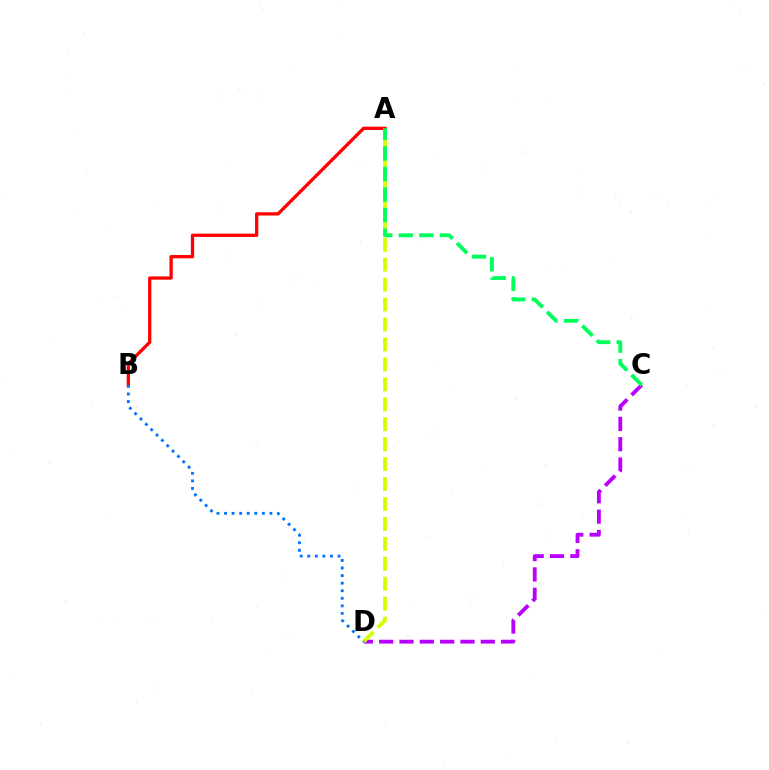{('C', 'D'): [{'color': '#b900ff', 'line_style': 'dashed', 'thickness': 2.76}], ('A', 'D'): [{'color': '#d1ff00', 'line_style': 'dashed', 'thickness': 2.71}], ('A', 'B'): [{'color': '#ff0000', 'line_style': 'solid', 'thickness': 2.35}], ('B', 'D'): [{'color': '#0074ff', 'line_style': 'dotted', 'thickness': 2.06}], ('A', 'C'): [{'color': '#00ff5c', 'line_style': 'dashed', 'thickness': 2.79}]}